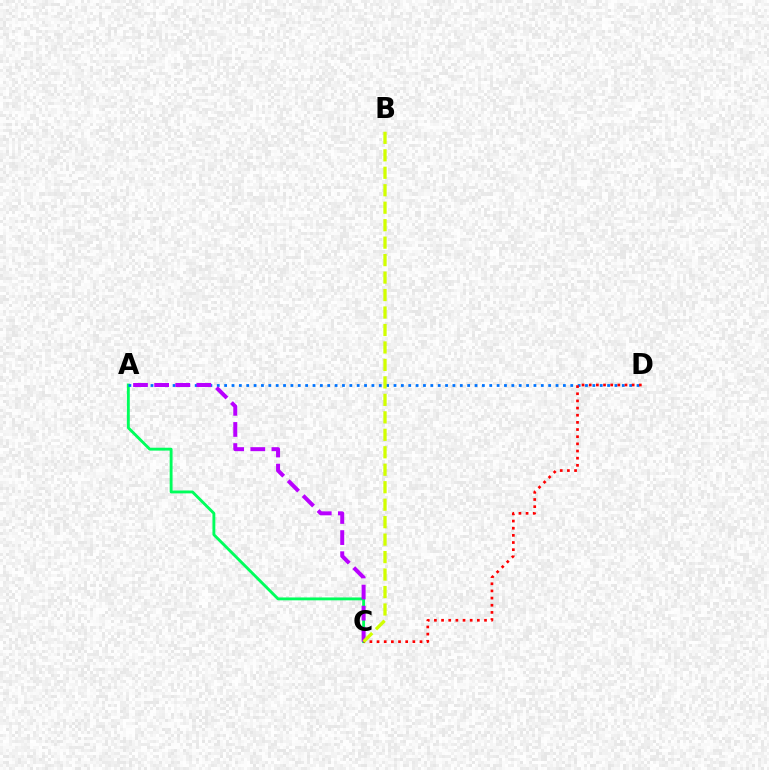{('A', 'C'): [{'color': '#00ff5c', 'line_style': 'solid', 'thickness': 2.07}, {'color': '#b900ff', 'line_style': 'dashed', 'thickness': 2.87}], ('A', 'D'): [{'color': '#0074ff', 'line_style': 'dotted', 'thickness': 2.0}], ('C', 'D'): [{'color': '#ff0000', 'line_style': 'dotted', 'thickness': 1.94}], ('B', 'C'): [{'color': '#d1ff00', 'line_style': 'dashed', 'thickness': 2.37}]}